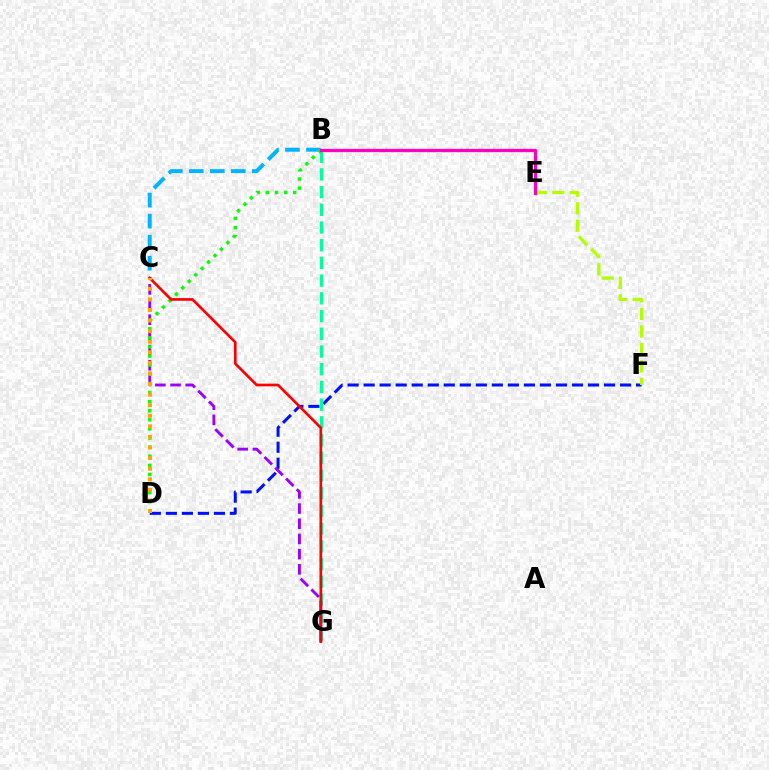{('B', 'C'): [{'color': '#00b5ff', 'line_style': 'dashed', 'thickness': 2.85}], ('D', 'F'): [{'color': '#0010ff', 'line_style': 'dashed', 'thickness': 2.18}], ('B', 'G'): [{'color': '#00ff9d', 'line_style': 'dashed', 'thickness': 2.41}], ('C', 'G'): [{'color': '#9b00ff', 'line_style': 'dashed', 'thickness': 2.06}, {'color': '#ff0000', 'line_style': 'solid', 'thickness': 1.93}], ('E', 'F'): [{'color': '#b3ff00', 'line_style': 'dashed', 'thickness': 2.37}], ('B', 'D'): [{'color': '#08ff00', 'line_style': 'dotted', 'thickness': 2.47}], ('C', 'D'): [{'color': '#ffa500', 'line_style': 'dotted', 'thickness': 2.87}], ('B', 'E'): [{'color': '#ff00bd', 'line_style': 'solid', 'thickness': 2.37}]}